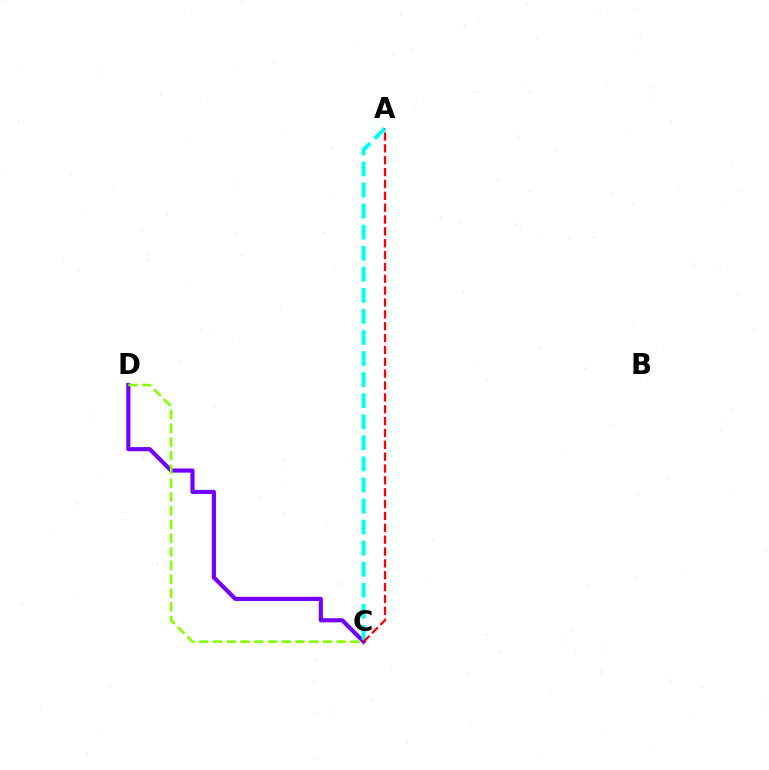{('C', 'D'): [{'color': '#7200ff', 'line_style': 'solid', 'thickness': 2.99}, {'color': '#84ff00', 'line_style': 'dashed', 'thickness': 1.87}], ('A', 'C'): [{'color': '#00fff6', 'line_style': 'dashed', 'thickness': 2.86}, {'color': '#ff0000', 'line_style': 'dashed', 'thickness': 1.61}]}